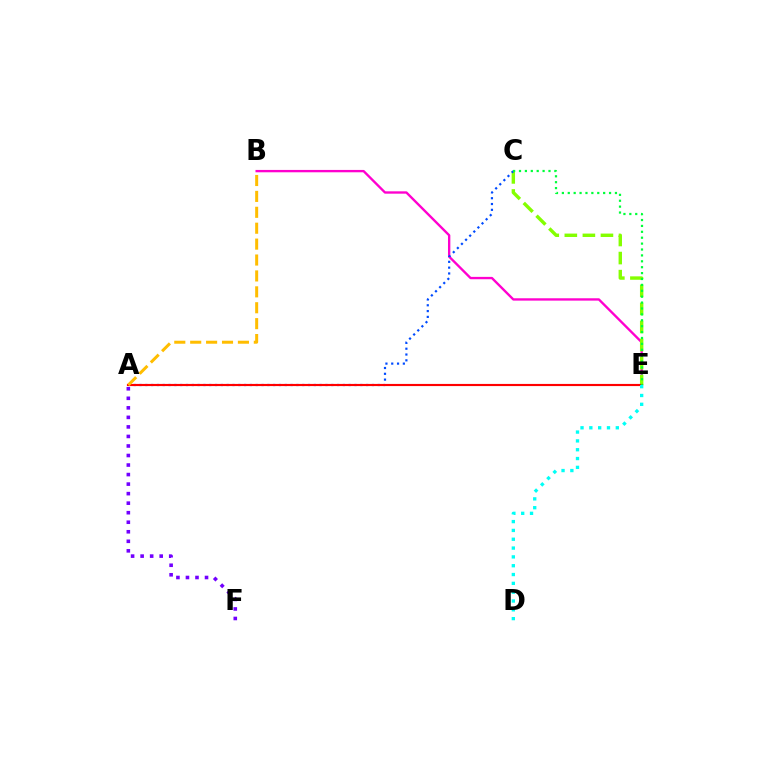{('B', 'E'): [{'color': '#ff00cf', 'line_style': 'solid', 'thickness': 1.69}], ('C', 'E'): [{'color': '#84ff00', 'line_style': 'dashed', 'thickness': 2.45}, {'color': '#00ff39', 'line_style': 'dotted', 'thickness': 1.6}], ('A', 'C'): [{'color': '#004bff', 'line_style': 'dotted', 'thickness': 1.58}], ('A', 'E'): [{'color': '#ff0000', 'line_style': 'solid', 'thickness': 1.55}], ('D', 'E'): [{'color': '#00fff6', 'line_style': 'dotted', 'thickness': 2.4}], ('A', 'F'): [{'color': '#7200ff', 'line_style': 'dotted', 'thickness': 2.59}], ('A', 'B'): [{'color': '#ffbd00', 'line_style': 'dashed', 'thickness': 2.16}]}